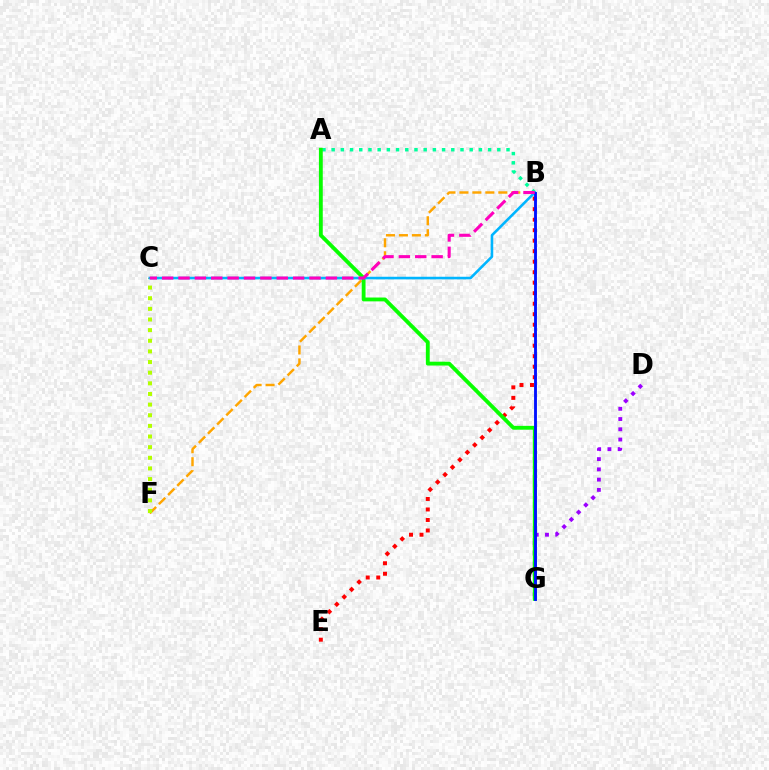{('B', 'F'): [{'color': '#ffa500', 'line_style': 'dashed', 'thickness': 1.76}], ('C', 'F'): [{'color': '#b3ff00', 'line_style': 'dotted', 'thickness': 2.89}], ('D', 'G'): [{'color': '#9b00ff', 'line_style': 'dotted', 'thickness': 2.78}], ('B', 'E'): [{'color': '#ff0000', 'line_style': 'dotted', 'thickness': 2.85}], ('A', 'B'): [{'color': '#00ff9d', 'line_style': 'dotted', 'thickness': 2.5}], ('A', 'G'): [{'color': '#08ff00', 'line_style': 'solid', 'thickness': 2.77}], ('B', 'C'): [{'color': '#00b5ff', 'line_style': 'solid', 'thickness': 1.87}, {'color': '#ff00bd', 'line_style': 'dashed', 'thickness': 2.22}], ('B', 'G'): [{'color': '#0010ff', 'line_style': 'solid', 'thickness': 2.07}]}